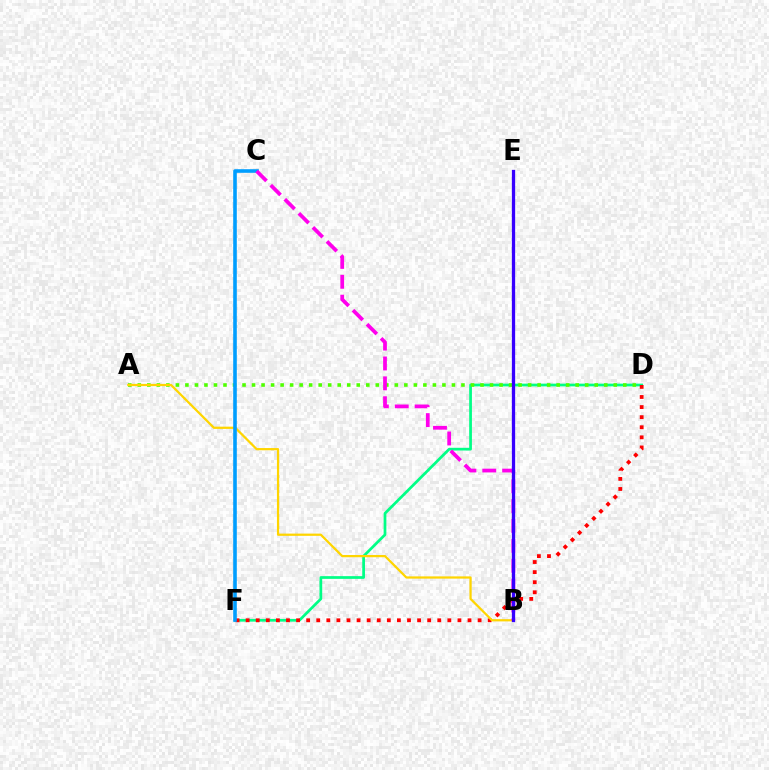{('D', 'F'): [{'color': '#00ff86', 'line_style': 'solid', 'thickness': 1.97}, {'color': '#ff0000', 'line_style': 'dotted', 'thickness': 2.74}], ('A', 'D'): [{'color': '#4fff00', 'line_style': 'dotted', 'thickness': 2.59}], ('A', 'B'): [{'color': '#ffd500', 'line_style': 'solid', 'thickness': 1.61}], ('C', 'F'): [{'color': '#009eff', 'line_style': 'solid', 'thickness': 2.59}], ('B', 'C'): [{'color': '#ff00ed', 'line_style': 'dashed', 'thickness': 2.7}], ('B', 'E'): [{'color': '#3700ff', 'line_style': 'solid', 'thickness': 2.36}]}